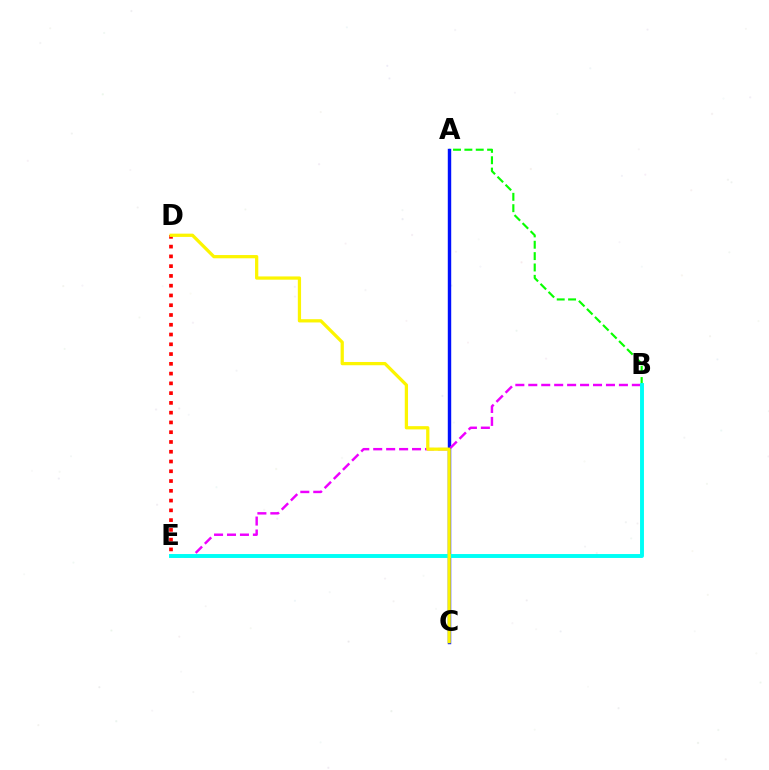{('A', 'B'): [{'color': '#08ff00', 'line_style': 'dashed', 'thickness': 1.54}], ('A', 'C'): [{'color': '#0010ff', 'line_style': 'solid', 'thickness': 2.46}], ('B', 'E'): [{'color': '#ee00ff', 'line_style': 'dashed', 'thickness': 1.76}, {'color': '#00fff6', 'line_style': 'solid', 'thickness': 2.82}], ('D', 'E'): [{'color': '#ff0000', 'line_style': 'dotted', 'thickness': 2.65}], ('C', 'D'): [{'color': '#fcf500', 'line_style': 'solid', 'thickness': 2.34}]}